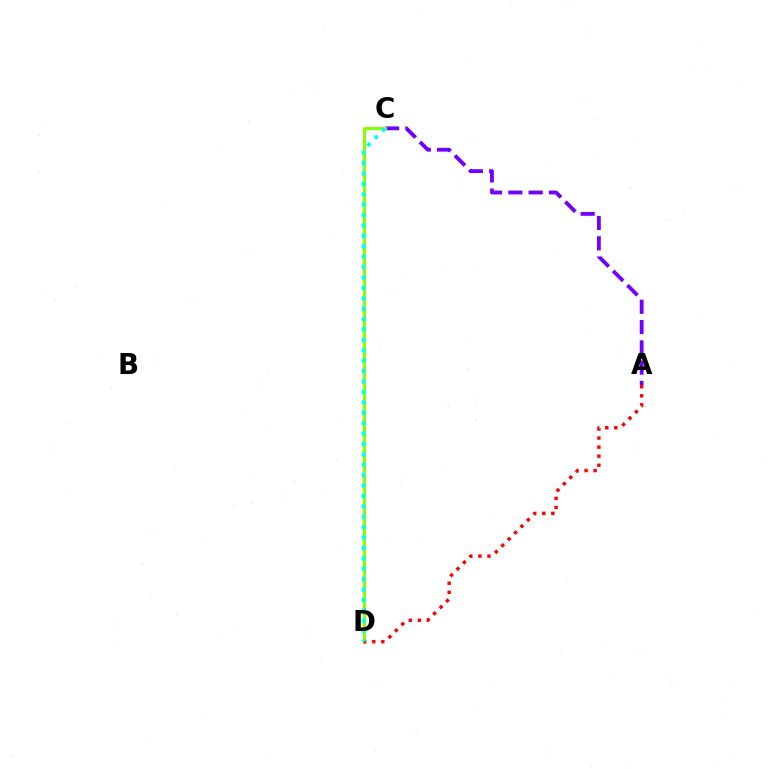{('A', 'C'): [{'color': '#7200ff', 'line_style': 'dashed', 'thickness': 2.76}], ('C', 'D'): [{'color': '#84ff00', 'line_style': 'solid', 'thickness': 2.24}, {'color': '#00fff6', 'line_style': 'dotted', 'thickness': 2.83}], ('A', 'D'): [{'color': '#ff0000', 'line_style': 'dotted', 'thickness': 2.46}]}